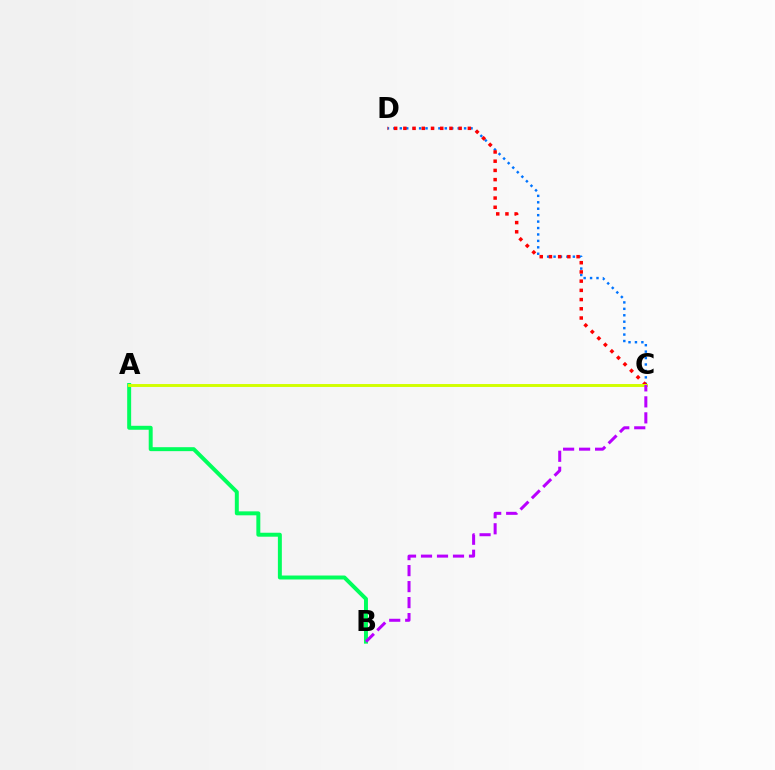{('C', 'D'): [{'color': '#0074ff', 'line_style': 'dotted', 'thickness': 1.75}, {'color': '#ff0000', 'line_style': 'dotted', 'thickness': 2.5}], ('A', 'B'): [{'color': '#00ff5c', 'line_style': 'solid', 'thickness': 2.85}], ('A', 'C'): [{'color': '#d1ff00', 'line_style': 'solid', 'thickness': 2.11}], ('B', 'C'): [{'color': '#b900ff', 'line_style': 'dashed', 'thickness': 2.17}]}